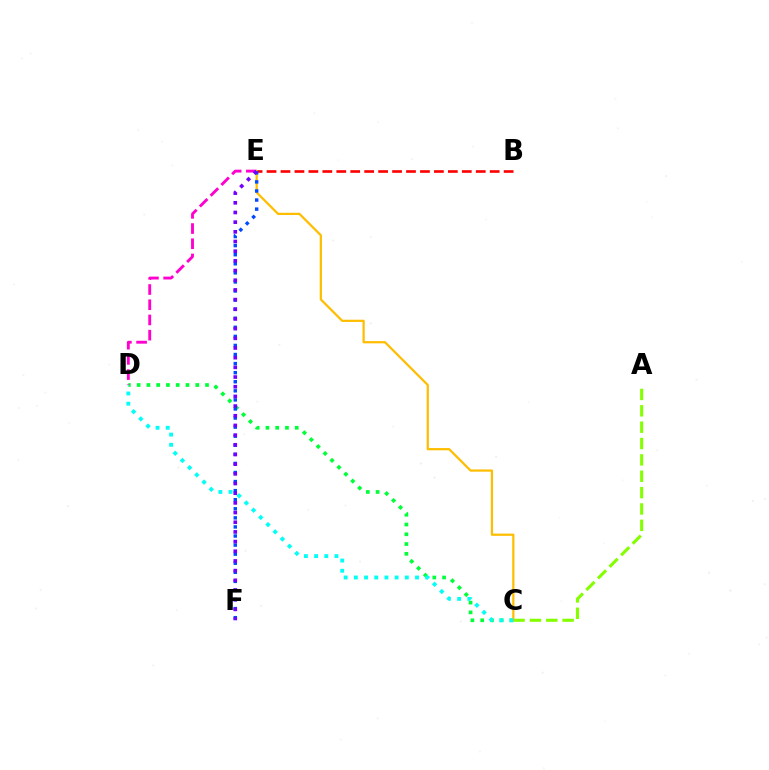{('C', 'D'): [{'color': '#00ff39', 'line_style': 'dotted', 'thickness': 2.65}, {'color': '#00fff6', 'line_style': 'dotted', 'thickness': 2.77}], ('D', 'E'): [{'color': '#ff00cf', 'line_style': 'dashed', 'thickness': 2.07}], ('A', 'C'): [{'color': '#84ff00', 'line_style': 'dashed', 'thickness': 2.22}], ('C', 'E'): [{'color': '#ffbd00', 'line_style': 'solid', 'thickness': 1.61}], ('B', 'E'): [{'color': '#ff0000', 'line_style': 'dashed', 'thickness': 1.89}], ('E', 'F'): [{'color': '#004bff', 'line_style': 'dotted', 'thickness': 2.47}, {'color': '#7200ff', 'line_style': 'dotted', 'thickness': 2.63}]}